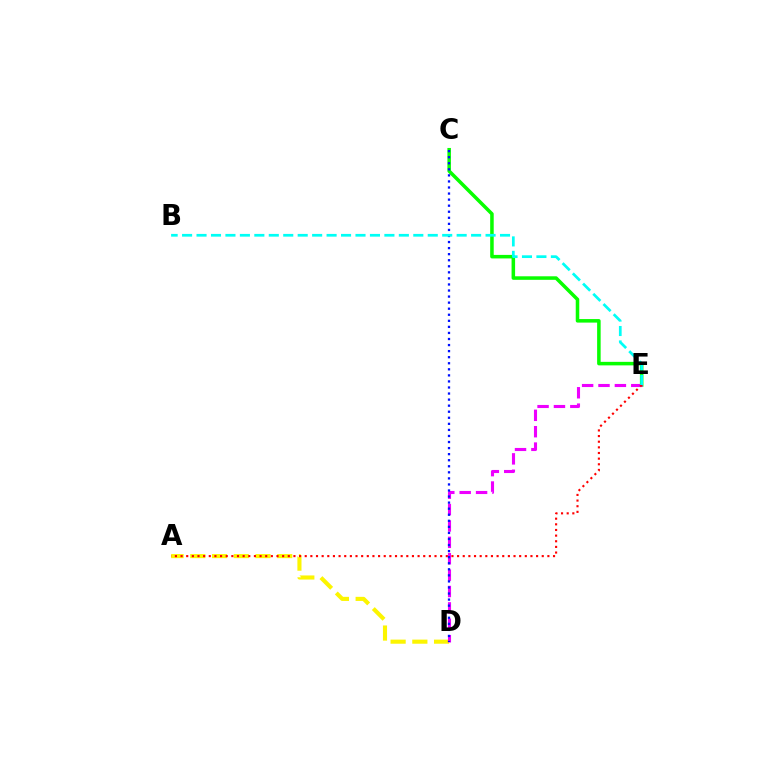{('A', 'D'): [{'color': '#fcf500', 'line_style': 'dashed', 'thickness': 2.95}], ('C', 'E'): [{'color': '#08ff00', 'line_style': 'solid', 'thickness': 2.54}], ('D', 'E'): [{'color': '#ee00ff', 'line_style': 'dashed', 'thickness': 2.23}], ('A', 'E'): [{'color': '#ff0000', 'line_style': 'dotted', 'thickness': 1.53}], ('C', 'D'): [{'color': '#0010ff', 'line_style': 'dotted', 'thickness': 1.65}], ('B', 'E'): [{'color': '#00fff6', 'line_style': 'dashed', 'thickness': 1.96}]}